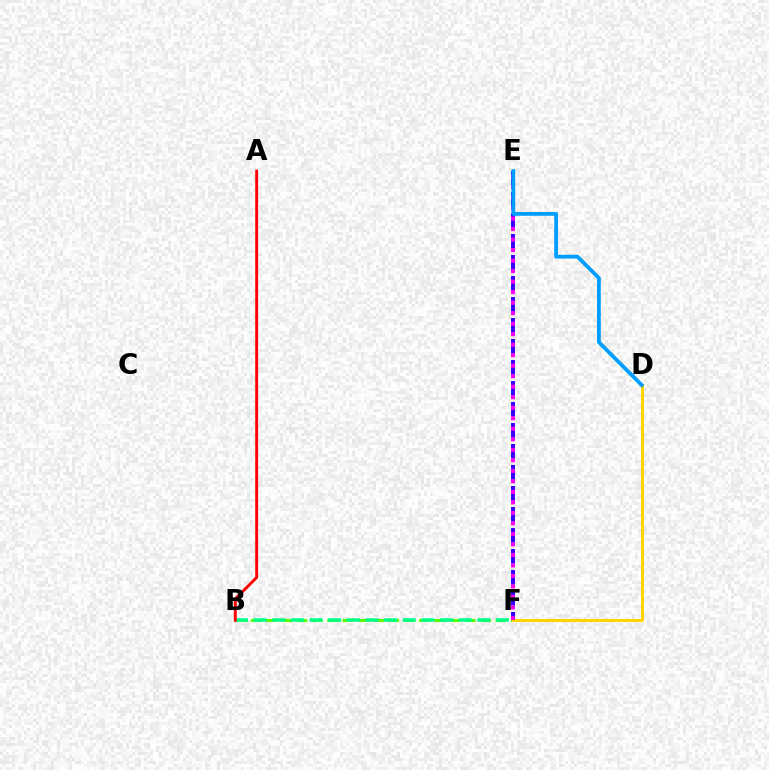{('B', 'F'): [{'color': '#4fff00', 'line_style': 'dashed', 'thickness': 2.08}, {'color': '#00ff86', 'line_style': 'dashed', 'thickness': 2.53}], ('E', 'F'): [{'color': '#3700ff', 'line_style': 'dashed', 'thickness': 2.85}, {'color': '#ff00ed', 'line_style': 'dotted', 'thickness': 2.86}], ('D', 'F'): [{'color': '#ffd500', 'line_style': 'solid', 'thickness': 2.15}], ('A', 'B'): [{'color': '#ff0000', 'line_style': 'solid', 'thickness': 2.08}], ('D', 'E'): [{'color': '#009eff', 'line_style': 'solid', 'thickness': 2.72}]}